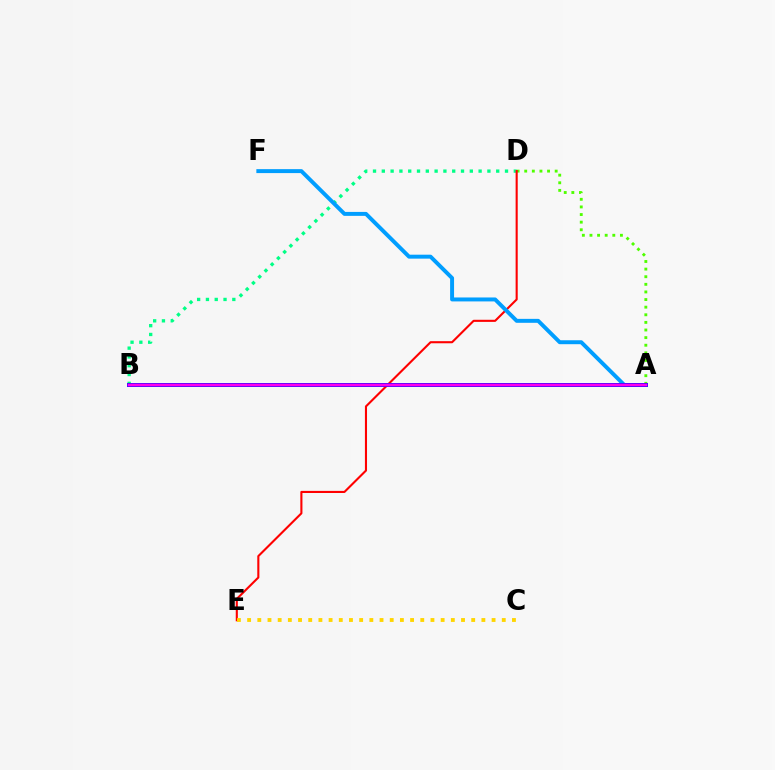{('A', 'D'): [{'color': '#4fff00', 'line_style': 'dotted', 'thickness': 2.07}], ('B', 'D'): [{'color': '#00ff86', 'line_style': 'dotted', 'thickness': 2.39}], ('D', 'E'): [{'color': '#ff0000', 'line_style': 'solid', 'thickness': 1.51}], ('A', 'F'): [{'color': '#009eff', 'line_style': 'solid', 'thickness': 2.84}], ('A', 'B'): [{'color': '#3700ff', 'line_style': 'solid', 'thickness': 2.82}, {'color': '#ff00ed', 'line_style': 'solid', 'thickness': 1.8}], ('C', 'E'): [{'color': '#ffd500', 'line_style': 'dotted', 'thickness': 2.77}]}